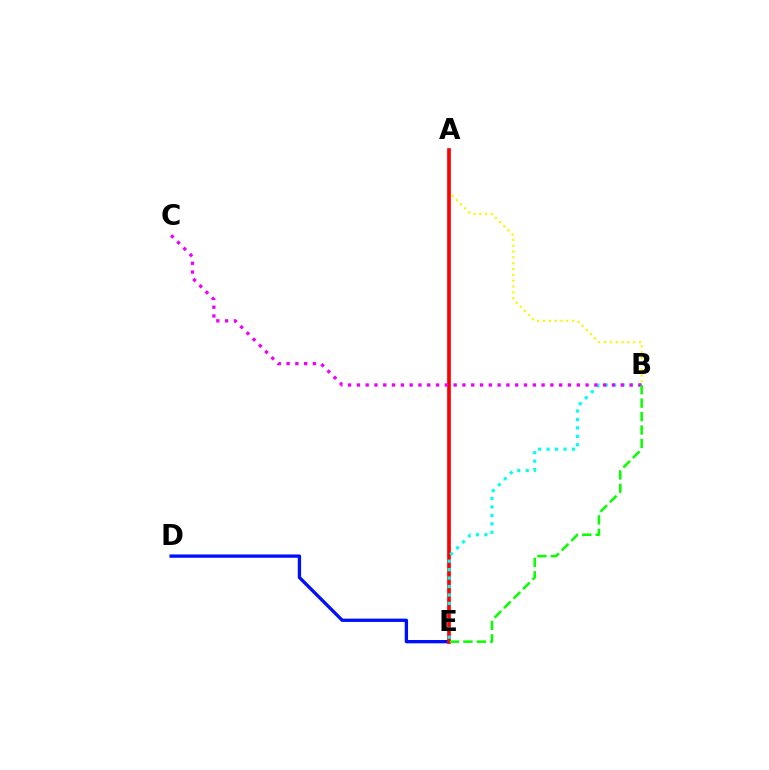{('D', 'E'): [{'color': '#0010ff', 'line_style': 'solid', 'thickness': 2.39}], ('A', 'B'): [{'color': '#fcf500', 'line_style': 'dotted', 'thickness': 1.58}], ('A', 'E'): [{'color': '#ff0000', 'line_style': 'solid', 'thickness': 2.65}], ('B', 'E'): [{'color': '#00fff6', 'line_style': 'dotted', 'thickness': 2.3}, {'color': '#08ff00', 'line_style': 'dashed', 'thickness': 1.83}], ('B', 'C'): [{'color': '#ee00ff', 'line_style': 'dotted', 'thickness': 2.39}]}